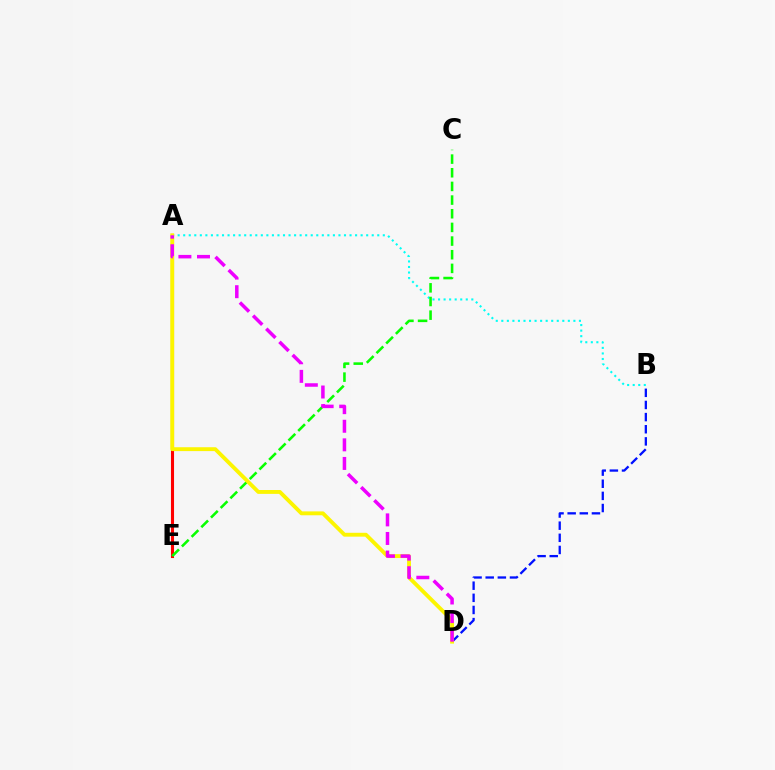{('A', 'B'): [{'color': '#00fff6', 'line_style': 'dotted', 'thickness': 1.51}], ('B', 'D'): [{'color': '#0010ff', 'line_style': 'dashed', 'thickness': 1.65}], ('A', 'E'): [{'color': '#ff0000', 'line_style': 'solid', 'thickness': 2.22}], ('C', 'E'): [{'color': '#08ff00', 'line_style': 'dashed', 'thickness': 1.86}], ('A', 'D'): [{'color': '#fcf500', 'line_style': 'solid', 'thickness': 2.79}, {'color': '#ee00ff', 'line_style': 'dashed', 'thickness': 2.53}]}